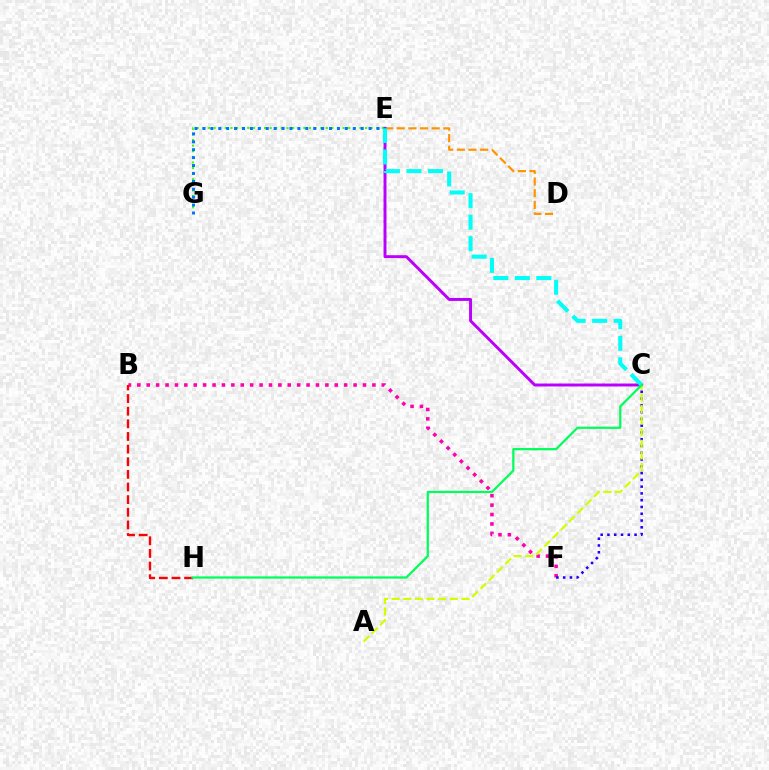{('B', 'F'): [{'color': '#ff00ac', 'line_style': 'dotted', 'thickness': 2.55}], ('B', 'H'): [{'color': '#ff0000', 'line_style': 'dashed', 'thickness': 1.72}], ('D', 'E'): [{'color': '#ff9400', 'line_style': 'dashed', 'thickness': 1.58}], ('E', 'G'): [{'color': '#3dff00', 'line_style': 'dotted', 'thickness': 1.52}, {'color': '#0074ff', 'line_style': 'dotted', 'thickness': 2.15}], ('C', 'E'): [{'color': '#b900ff', 'line_style': 'solid', 'thickness': 2.12}, {'color': '#00fff6', 'line_style': 'dashed', 'thickness': 2.92}], ('C', 'F'): [{'color': '#2500ff', 'line_style': 'dotted', 'thickness': 1.84}], ('A', 'C'): [{'color': '#d1ff00', 'line_style': 'dashed', 'thickness': 1.58}], ('C', 'H'): [{'color': '#00ff5c', 'line_style': 'solid', 'thickness': 1.62}]}